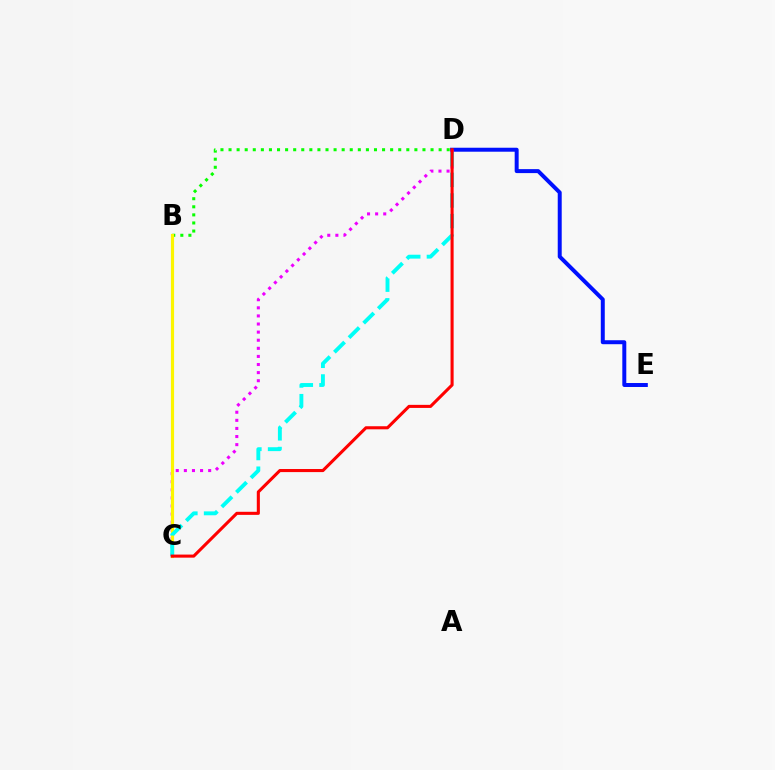{('D', 'E'): [{'color': '#0010ff', 'line_style': 'solid', 'thickness': 2.86}], ('B', 'D'): [{'color': '#08ff00', 'line_style': 'dotted', 'thickness': 2.2}], ('C', 'D'): [{'color': '#ee00ff', 'line_style': 'dotted', 'thickness': 2.2}, {'color': '#00fff6', 'line_style': 'dashed', 'thickness': 2.8}, {'color': '#ff0000', 'line_style': 'solid', 'thickness': 2.22}], ('B', 'C'): [{'color': '#fcf500', 'line_style': 'solid', 'thickness': 2.28}]}